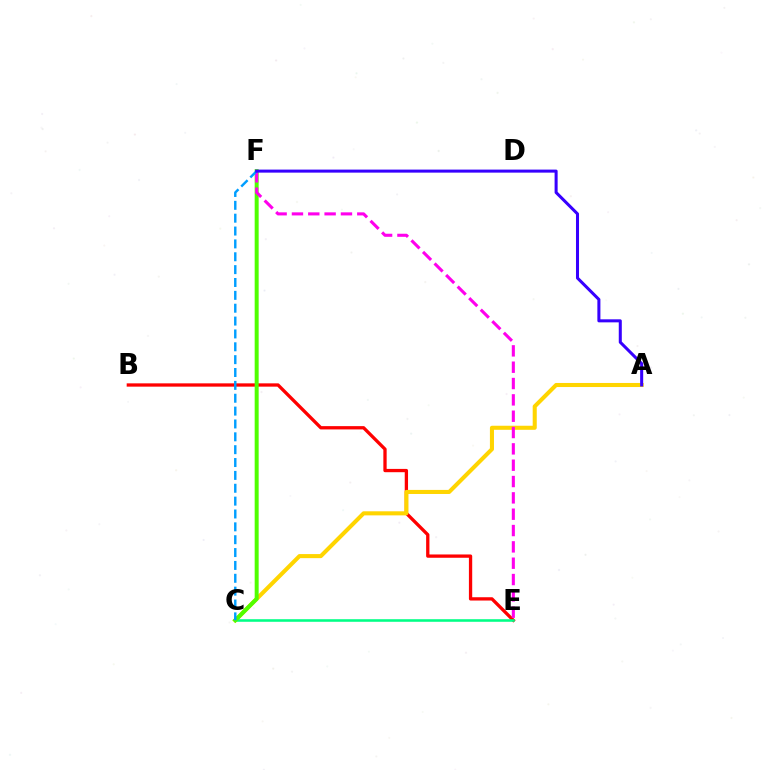{('B', 'E'): [{'color': '#ff0000', 'line_style': 'solid', 'thickness': 2.37}], ('A', 'C'): [{'color': '#ffd500', 'line_style': 'solid', 'thickness': 2.93}], ('C', 'E'): [{'color': '#00ff86', 'line_style': 'solid', 'thickness': 1.85}], ('C', 'F'): [{'color': '#4fff00', 'line_style': 'solid', 'thickness': 2.87}, {'color': '#009eff', 'line_style': 'dashed', 'thickness': 1.75}], ('E', 'F'): [{'color': '#ff00ed', 'line_style': 'dashed', 'thickness': 2.22}], ('A', 'F'): [{'color': '#3700ff', 'line_style': 'solid', 'thickness': 2.19}]}